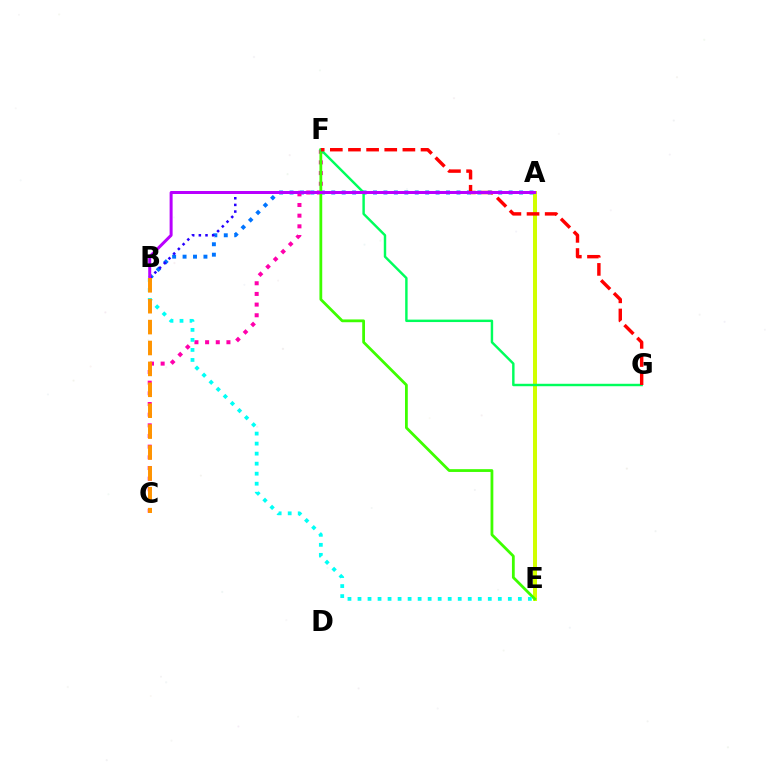{('A', 'E'): [{'color': '#d1ff00', 'line_style': 'solid', 'thickness': 2.87}], ('A', 'B'): [{'color': '#0074ff', 'line_style': 'dotted', 'thickness': 2.83}, {'color': '#2500ff', 'line_style': 'dotted', 'thickness': 1.81}, {'color': '#b900ff', 'line_style': 'solid', 'thickness': 2.16}], ('C', 'F'): [{'color': '#ff00ac', 'line_style': 'dotted', 'thickness': 2.9}], ('E', 'F'): [{'color': '#3dff00', 'line_style': 'solid', 'thickness': 2.01}], ('B', 'E'): [{'color': '#00fff6', 'line_style': 'dotted', 'thickness': 2.72}], ('F', 'G'): [{'color': '#00ff5c', 'line_style': 'solid', 'thickness': 1.75}, {'color': '#ff0000', 'line_style': 'dashed', 'thickness': 2.46}], ('B', 'C'): [{'color': '#ff9400', 'line_style': 'dashed', 'thickness': 2.84}]}